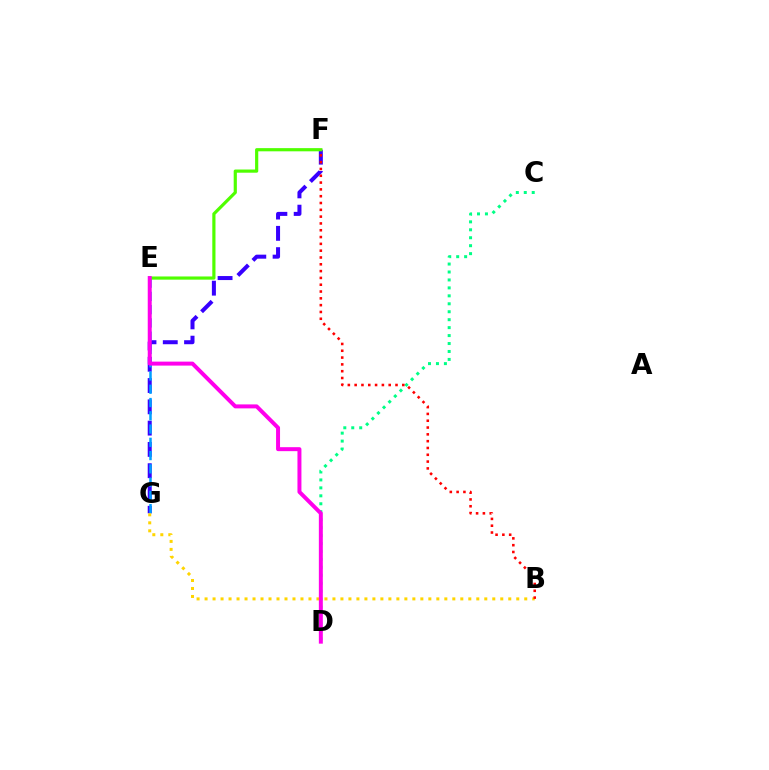{('F', 'G'): [{'color': '#3700ff', 'line_style': 'dashed', 'thickness': 2.89}], ('C', 'D'): [{'color': '#00ff86', 'line_style': 'dotted', 'thickness': 2.16}], ('E', 'G'): [{'color': '#009eff', 'line_style': 'dashed', 'thickness': 1.8}], ('B', 'G'): [{'color': '#ffd500', 'line_style': 'dotted', 'thickness': 2.17}], ('E', 'F'): [{'color': '#4fff00', 'line_style': 'solid', 'thickness': 2.29}], ('B', 'F'): [{'color': '#ff0000', 'line_style': 'dotted', 'thickness': 1.85}], ('D', 'E'): [{'color': '#ff00ed', 'line_style': 'solid', 'thickness': 2.86}]}